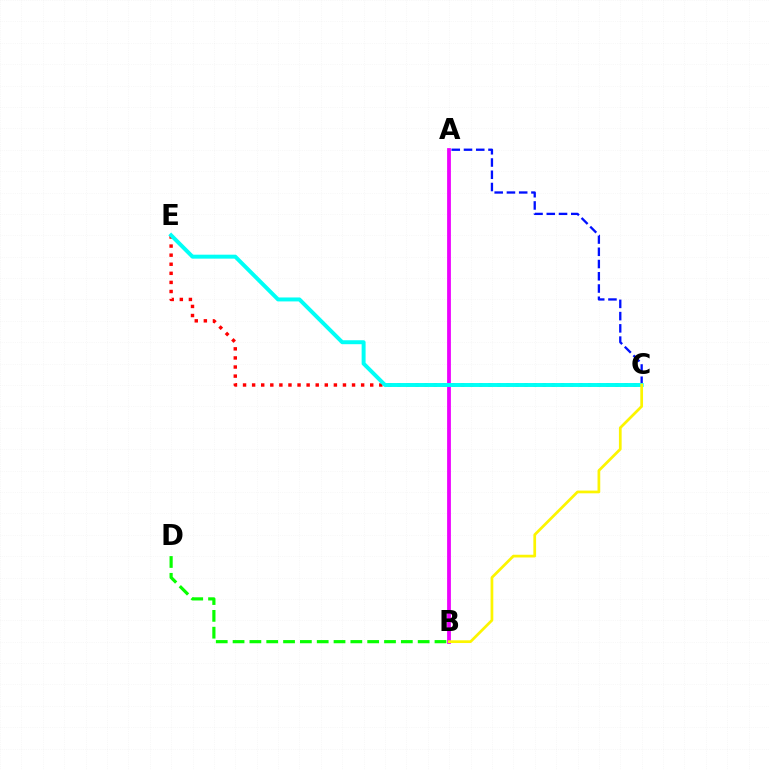{('C', 'E'): [{'color': '#ff0000', 'line_style': 'dotted', 'thickness': 2.47}, {'color': '#00fff6', 'line_style': 'solid', 'thickness': 2.85}], ('A', 'B'): [{'color': '#ee00ff', 'line_style': 'solid', 'thickness': 2.72}], ('A', 'C'): [{'color': '#0010ff', 'line_style': 'dashed', 'thickness': 1.66}], ('B', 'C'): [{'color': '#fcf500', 'line_style': 'solid', 'thickness': 1.96}], ('B', 'D'): [{'color': '#08ff00', 'line_style': 'dashed', 'thickness': 2.29}]}